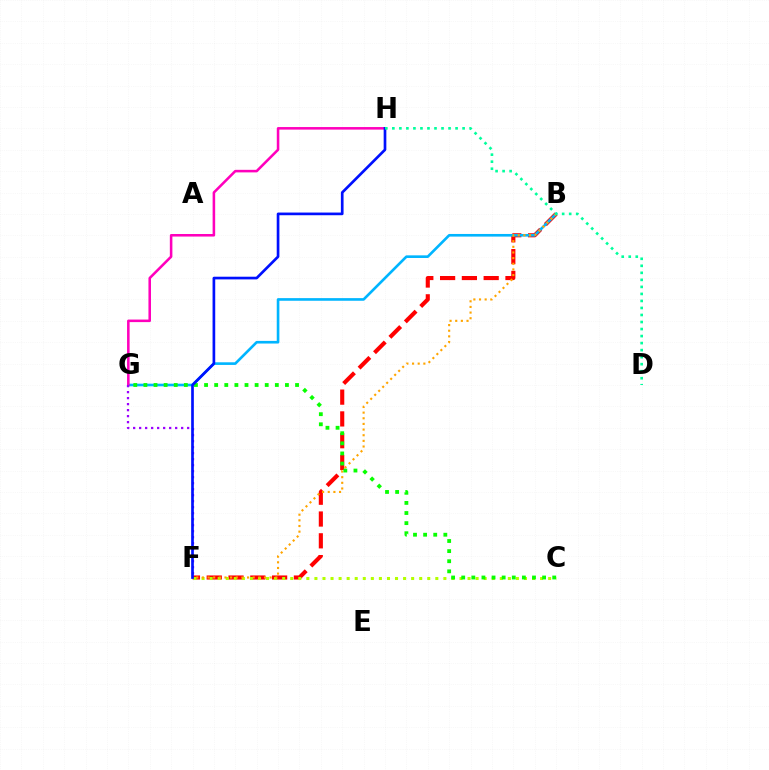{('B', 'F'): [{'color': '#ff0000', 'line_style': 'dashed', 'thickness': 2.96}, {'color': '#ffa500', 'line_style': 'dotted', 'thickness': 1.53}], ('B', 'G'): [{'color': '#00b5ff', 'line_style': 'solid', 'thickness': 1.9}], ('G', 'H'): [{'color': '#ff00bd', 'line_style': 'solid', 'thickness': 1.84}], ('F', 'G'): [{'color': '#9b00ff', 'line_style': 'dotted', 'thickness': 1.63}], ('C', 'F'): [{'color': '#b3ff00', 'line_style': 'dotted', 'thickness': 2.19}], ('C', 'G'): [{'color': '#08ff00', 'line_style': 'dotted', 'thickness': 2.75}], ('F', 'H'): [{'color': '#0010ff', 'line_style': 'solid', 'thickness': 1.93}], ('D', 'H'): [{'color': '#00ff9d', 'line_style': 'dotted', 'thickness': 1.91}]}